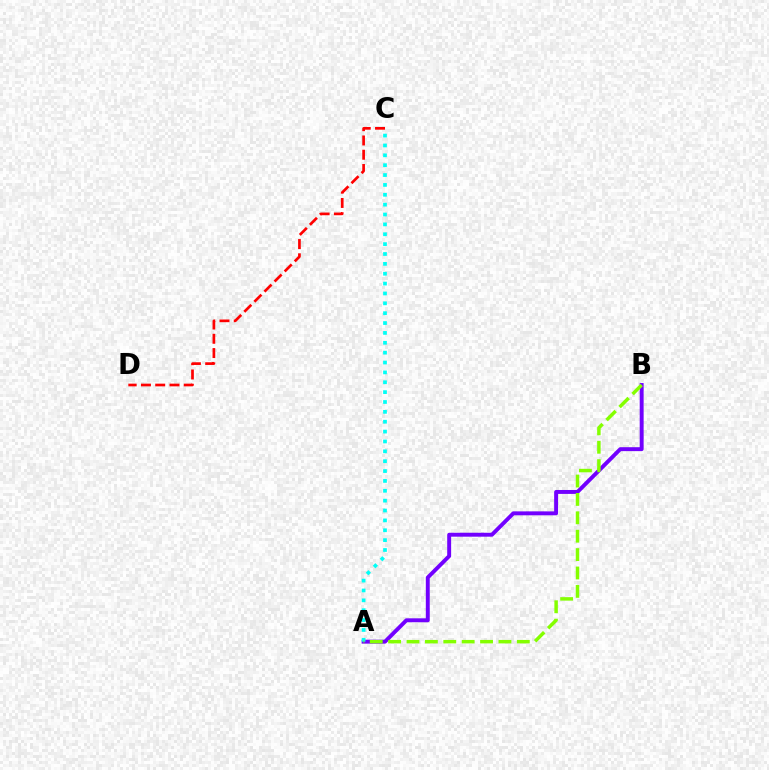{('A', 'B'): [{'color': '#7200ff', 'line_style': 'solid', 'thickness': 2.83}, {'color': '#84ff00', 'line_style': 'dashed', 'thickness': 2.5}], ('A', 'C'): [{'color': '#00fff6', 'line_style': 'dotted', 'thickness': 2.68}], ('C', 'D'): [{'color': '#ff0000', 'line_style': 'dashed', 'thickness': 1.94}]}